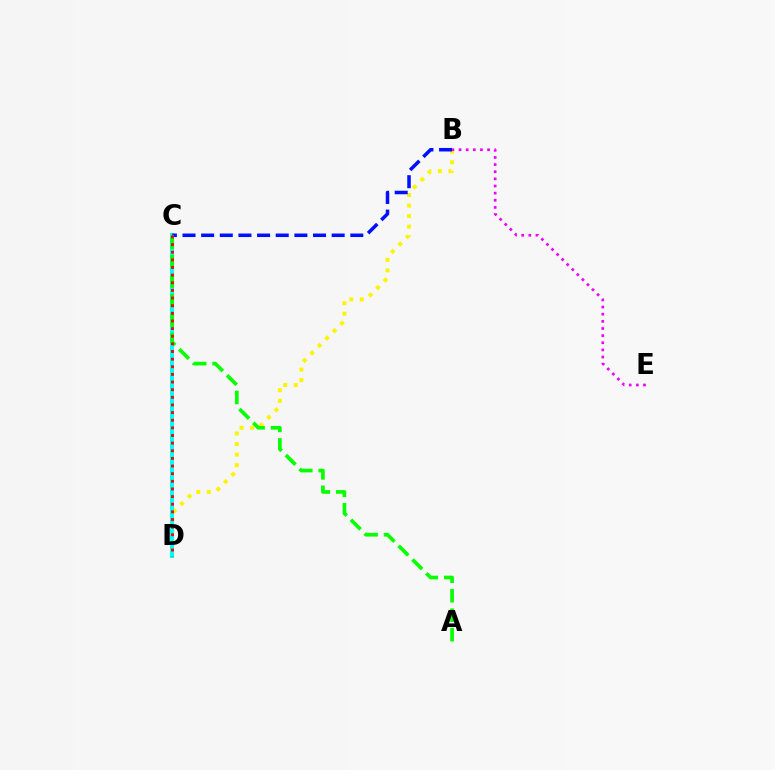{('B', 'D'): [{'color': '#fcf500', 'line_style': 'dotted', 'thickness': 2.86}], ('C', 'D'): [{'color': '#00fff6', 'line_style': 'solid', 'thickness': 2.9}, {'color': '#ff0000', 'line_style': 'dotted', 'thickness': 2.07}], ('B', 'C'): [{'color': '#0010ff', 'line_style': 'dashed', 'thickness': 2.53}], ('A', 'C'): [{'color': '#08ff00', 'line_style': 'dashed', 'thickness': 2.65}], ('B', 'E'): [{'color': '#ee00ff', 'line_style': 'dotted', 'thickness': 1.94}]}